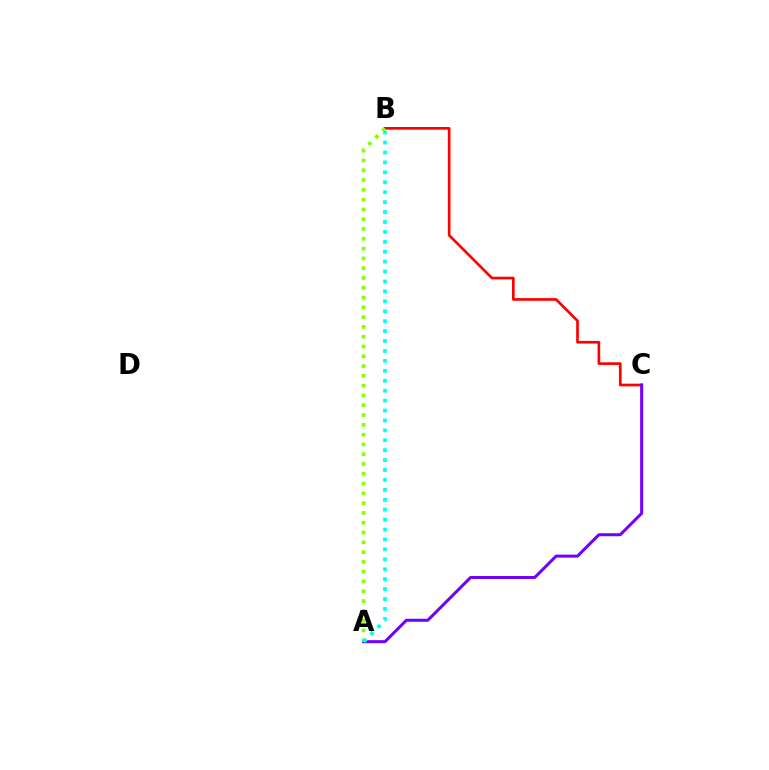{('B', 'C'): [{'color': '#ff0000', 'line_style': 'solid', 'thickness': 1.92}], ('A', 'C'): [{'color': '#7200ff', 'line_style': 'solid', 'thickness': 2.18}], ('A', 'B'): [{'color': '#84ff00', 'line_style': 'dotted', 'thickness': 2.66}, {'color': '#00fff6', 'line_style': 'dotted', 'thickness': 2.7}]}